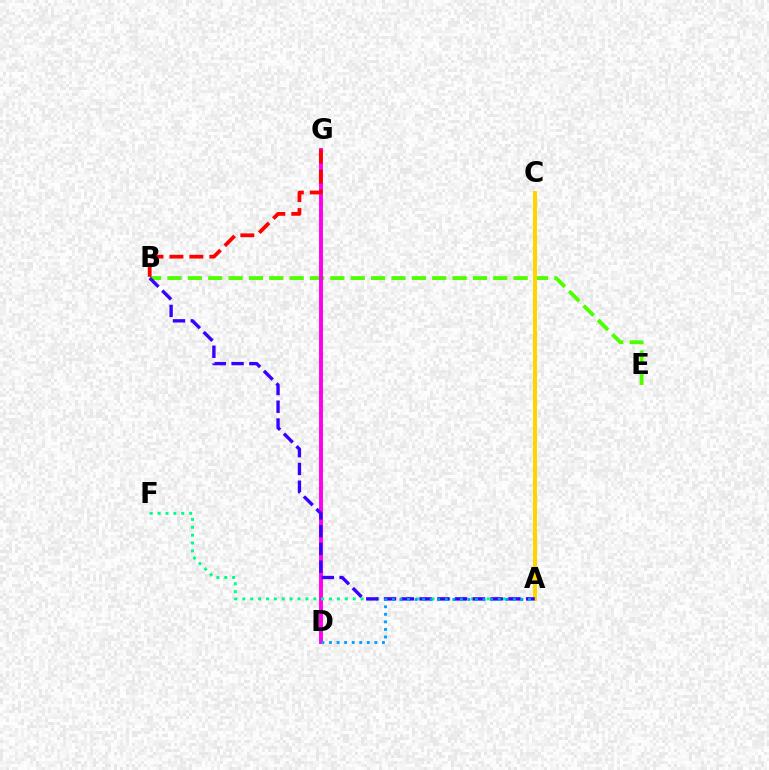{('B', 'E'): [{'color': '#4fff00', 'line_style': 'dashed', 'thickness': 2.77}], ('A', 'C'): [{'color': '#ffd500', 'line_style': 'solid', 'thickness': 2.87}], ('D', 'G'): [{'color': '#ff00ed', 'line_style': 'solid', 'thickness': 2.82}], ('A', 'F'): [{'color': '#00ff86', 'line_style': 'dotted', 'thickness': 2.14}], ('A', 'B'): [{'color': '#3700ff', 'line_style': 'dashed', 'thickness': 2.41}], ('A', 'D'): [{'color': '#009eff', 'line_style': 'dotted', 'thickness': 2.05}], ('B', 'G'): [{'color': '#ff0000', 'line_style': 'dashed', 'thickness': 2.71}]}